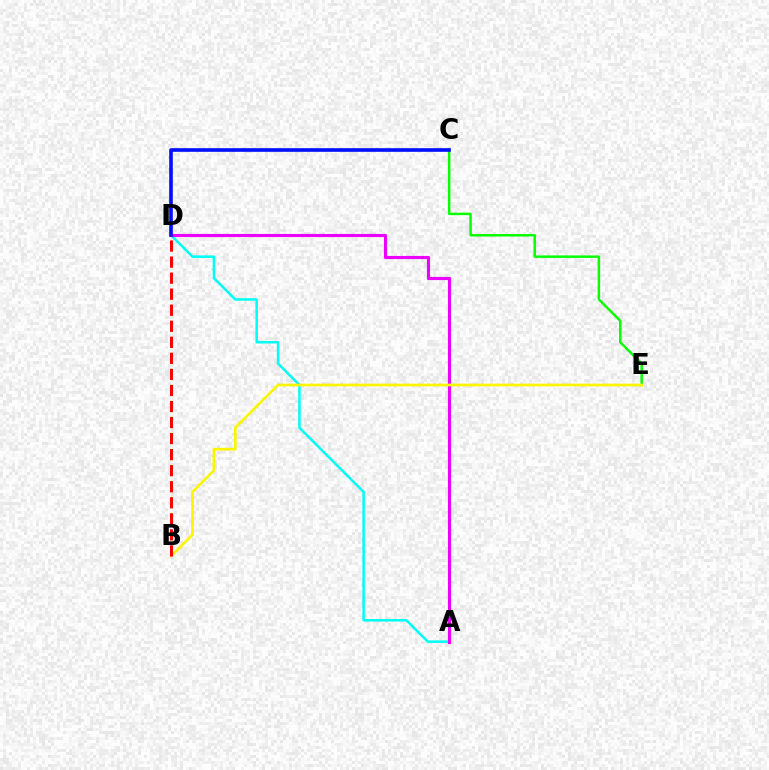{('C', 'E'): [{'color': '#08ff00', 'line_style': 'solid', 'thickness': 1.78}], ('A', 'D'): [{'color': '#00fff6', 'line_style': 'solid', 'thickness': 1.81}, {'color': '#ee00ff', 'line_style': 'solid', 'thickness': 2.25}], ('B', 'E'): [{'color': '#fcf500', 'line_style': 'solid', 'thickness': 1.95}], ('C', 'D'): [{'color': '#0010ff', 'line_style': 'solid', 'thickness': 2.61}], ('B', 'D'): [{'color': '#ff0000', 'line_style': 'dashed', 'thickness': 2.18}]}